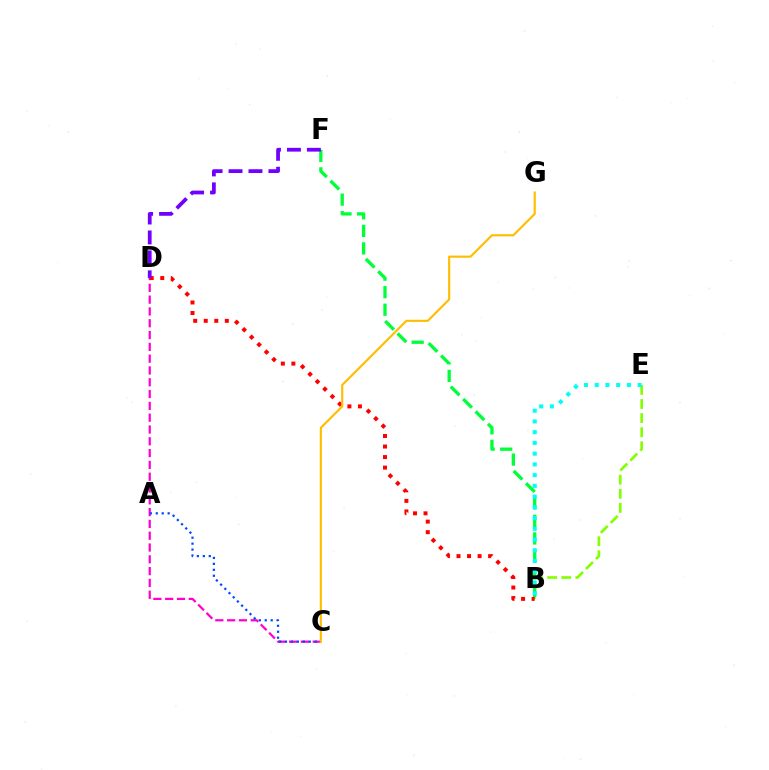{('C', 'D'): [{'color': '#ff00cf', 'line_style': 'dashed', 'thickness': 1.6}], ('B', 'E'): [{'color': '#84ff00', 'line_style': 'dashed', 'thickness': 1.91}, {'color': '#00fff6', 'line_style': 'dotted', 'thickness': 2.92}], ('B', 'F'): [{'color': '#00ff39', 'line_style': 'dashed', 'thickness': 2.38}], ('B', 'D'): [{'color': '#ff0000', 'line_style': 'dotted', 'thickness': 2.86}], ('D', 'F'): [{'color': '#7200ff', 'line_style': 'dashed', 'thickness': 2.71}], ('A', 'C'): [{'color': '#004bff', 'line_style': 'dotted', 'thickness': 1.62}], ('C', 'G'): [{'color': '#ffbd00', 'line_style': 'solid', 'thickness': 1.54}]}